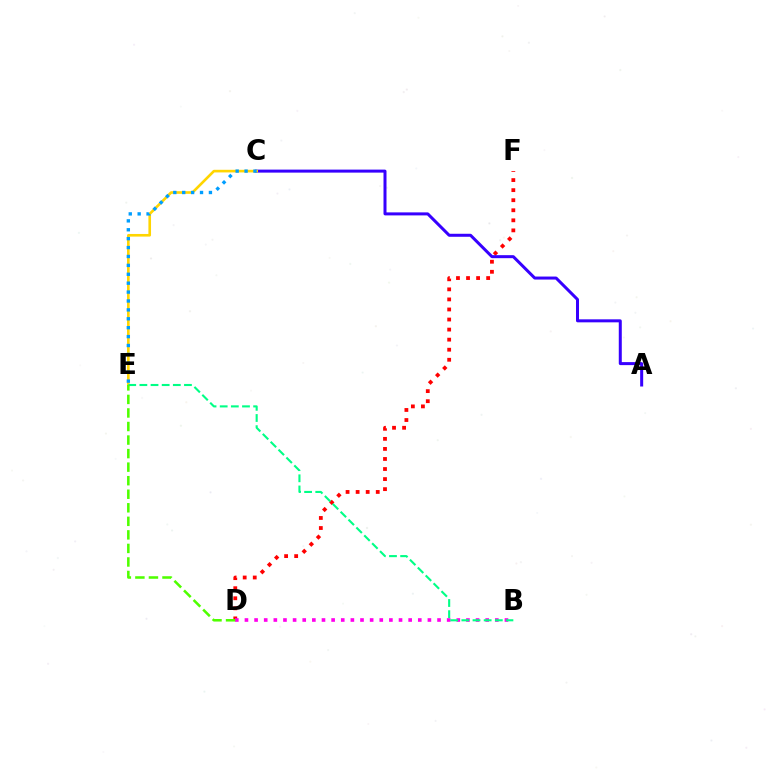{('D', 'F'): [{'color': '#ff0000', 'line_style': 'dotted', 'thickness': 2.73}], ('A', 'C'): [{'color': '#3700ff', 'line_style': 'solid', 'thickness': 2.17}], ('C', 'E'): [{'color': '#ffd500', 'line_style': 'solid', 'thickness': 1.89}, {'color': '#009eff', 'line_style': 'dotted', 'thickness': 2.42}], ('B', 'D'): [{'color': '#ff00ed', 'line_style': 'dotted', 'thickness': 2.62}], ('B', 'E'): [{'color': '#00ff86', 'line_style': 'dashed', 'thickness': 1.51}], ('D', 'E'): [{'color': '#4fff00', 'line_style': 'dashed', 'thickness': 1.84}]}